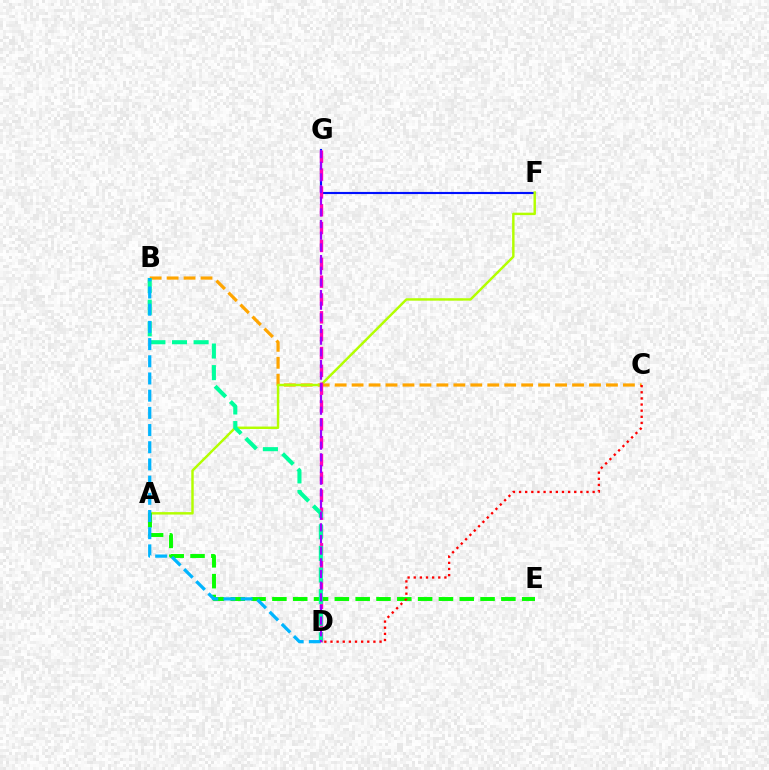{('F', 'G'): [{'color': '#0010ff', 'line_style': 'solid', 'thickness': 1.53}], ('B', 'C'): [{'color': '#ffa500', 'line_style': 'dashed', 'thickness': 2.3}], ('A', 'F'): [{'color': '#b3ff00', 'line_style': 'solid', 'thickness': 1.76}], ('A', 'E'): [{'color': '#08ff00', 'line_style': 'dashed', 'thickness': 2.83}], ('D', 'G'): [{'color': '#ff00bd', 'line_style': 'dashed', 'thickness': 2.42}, {'color': '#9b00ff', 'line_style': 'dashed', 'thickness': 1.58}], ('B', 'D'): [{'color': '#00ff9d', 'line_style': 'dashed', 'thickness': 2.93}, {'color': '#00b5ff', 'line_style': 'dashed', 'thickness': 2.34}], ('C', 'D'): [{'color': '#ff0000', 'line_style': 'dotted', 'thickness': 1.67}]}